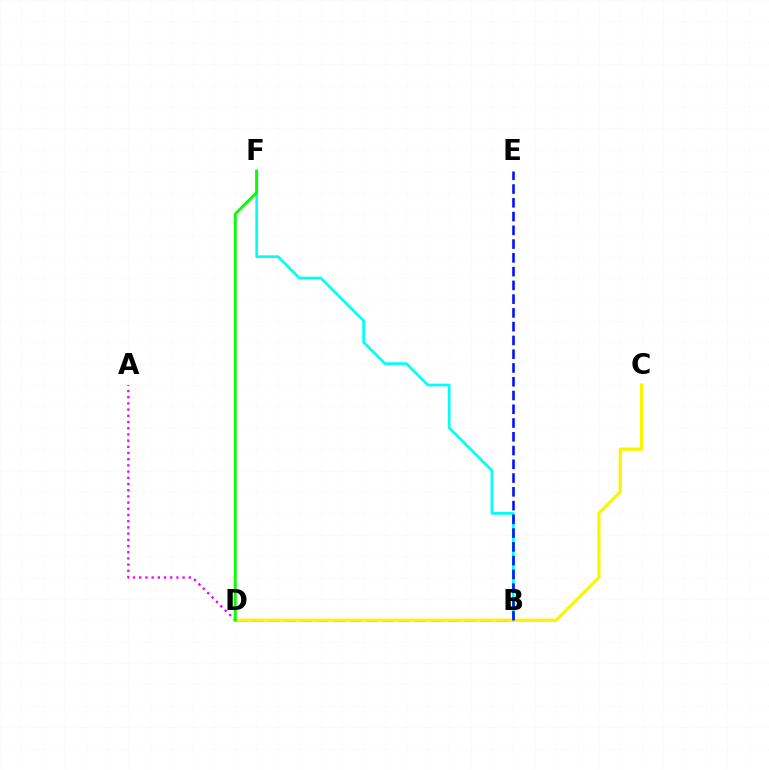{('B', 'F'): [{'color': '#00fff6', 'line_style': 'solid', 'thickness': 1.94}], ('B', 'D'): [{'color': '#ff0000', 'line_style': 'dashed', 'thickness': 2.22}], ('A', 'D'): [{'color': '#ee00ff', 'line_style': 'dotted', 'thickness': 1.68}], ('C', 'D'): [{'color': '#fcf500', 'line_style': 'solid', 'thickness': 2.34}], ('B', 'E'): [{'color': '#0010ff', 'line_style': 'dashed', 'thickness': 1.87}], ('D', 'F'): [{'color': '#08ff00', 'line_style': 'solid', 'thickness': 2.06}]}